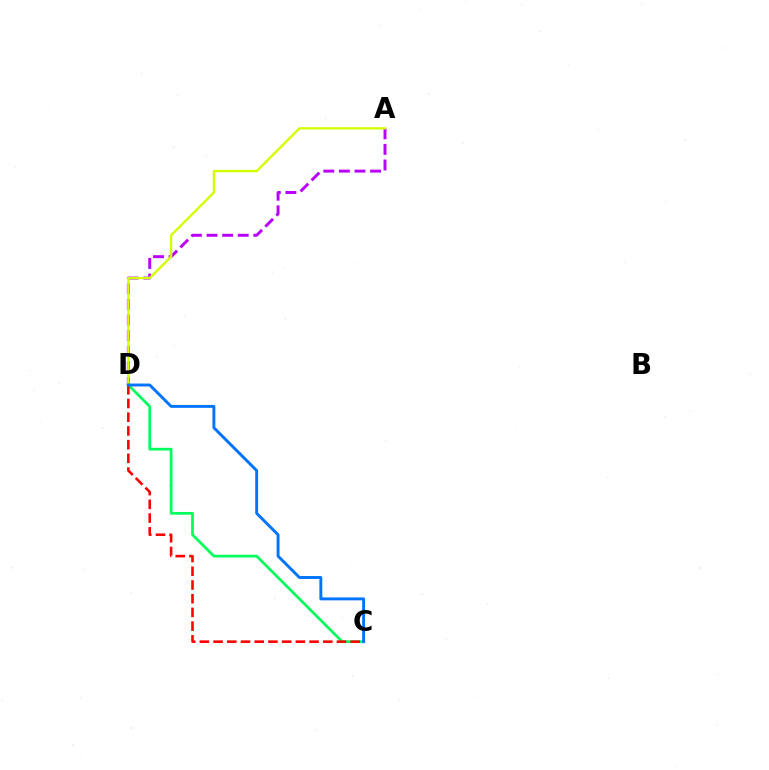{('C', 'D'): [{'color': '#00ff5c', 'line_style': 'solid', 'thickness': 1.97}, {'color': '#ff0000', 'line_style': 'dashed', 'thickness': 1.86}, {'color': '#0074ff', 'line_style': 'solid', 'thickness': 2.1}], ('A', 'D'): [{'color': '#b900ff', 'line_style': 'dashed', 'thickness': 2.12}, {'color': '#d1ff00', 'line_style': 'solid', 'thickness': 1.69}]}